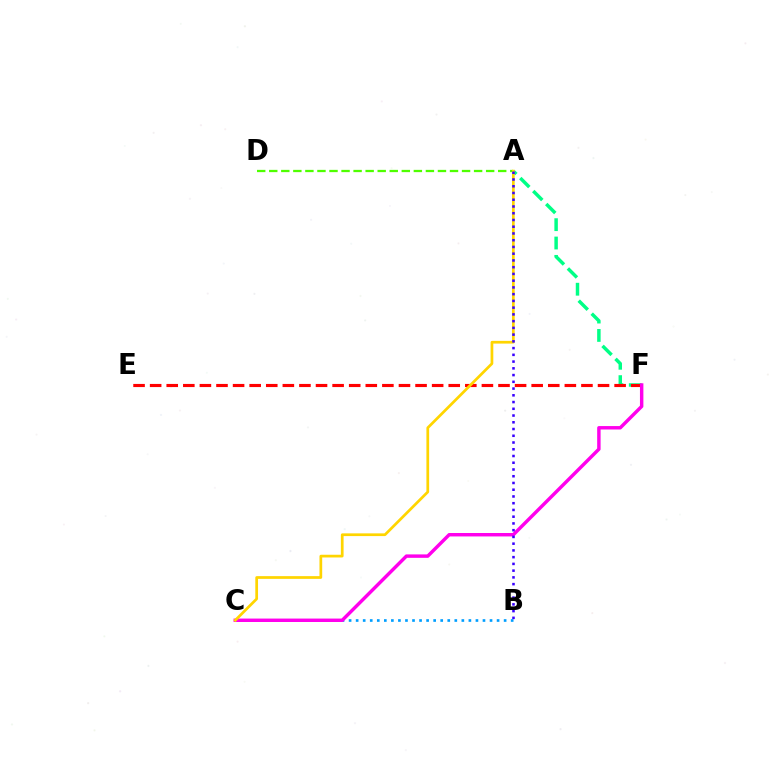{('A', 'F'): [{'color': '#00ff86', 'line_style': 'dashed', 'thickness': 2.49}], ('A', 'D'): [{'color': '#4fff00', 'line_style': 'dashed', 'thickness': 1.64}], ('E', 'F'): [{'color': '#ff0000', 'line_style': 'dashed', 'thickness': 2.25}], ('B', 'C'): [{'color': '#009eff', 'line_style': 'dotted', 'thickness': 1.91}], ('C', 'F'): [{'color': '#ff00ed', 'line_style': 'solid', 'thickness': 2.47}], ('A', 'C'): [{'color': '#ffd500', 'line_style': 'solid', 'thickness': 1.96}], ('A', 'B'): [{'color': '#3700ff', 'line_style': 'dotted', 'thickness': 1.83}]}